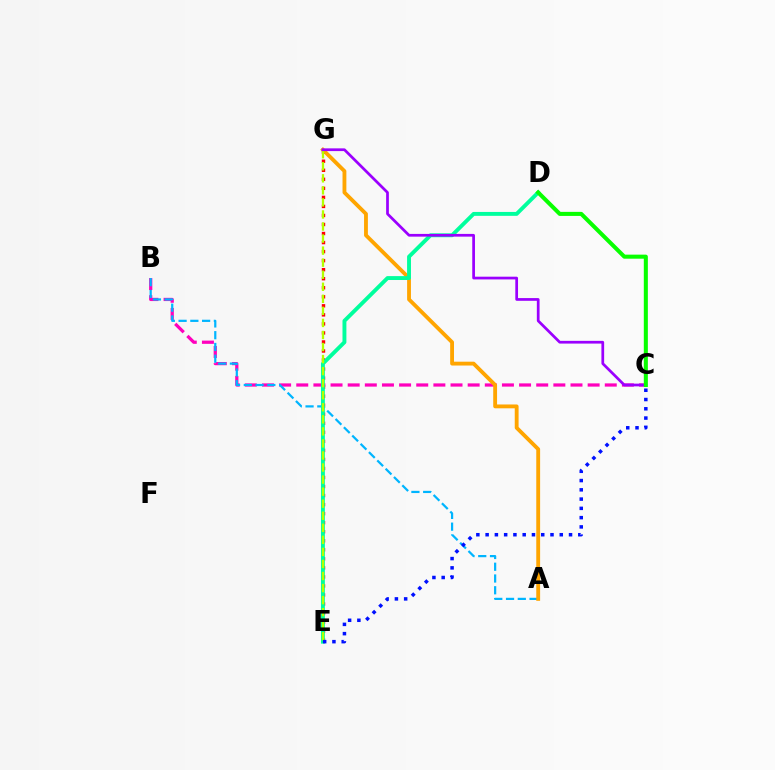{('B', 'C'): [{'color': '#ff00bd', 'line_style': 'dashed', 'thickness': 2.33}], ('E', 'G'): [{'color': '#ff0000', 'line_style': 'dotted', 'thickness': 2.46}, {'color': '#b3ff00', 'line_style': 'dashed', 'thickness': 1.64}], ('A', 'B'): [{'color': '#00b5ff', 'line_style': 'dashed', 'thickness': 1.6}], ('A', 'G'): [{'color': '#ffa500', 'line_style': 'solid', 'thickness': 2.76}], ('D', 'E'): [{'color': '#00ff9d', 'line_style': 'solid', 'thickness': 2.81}], ('C', 'G'): [{'color': '#9b00ff', 'line_style': 'solid', 'thickness': 1.96}], ('C', 'E'): [{'color': '#0010ff', 'line_style': 'dotted', 'thickness': 2.52}], ('C', 'D'): [{'color': '#08ff00', 'line_style': 'solid', 'thickness': 2.91}]}